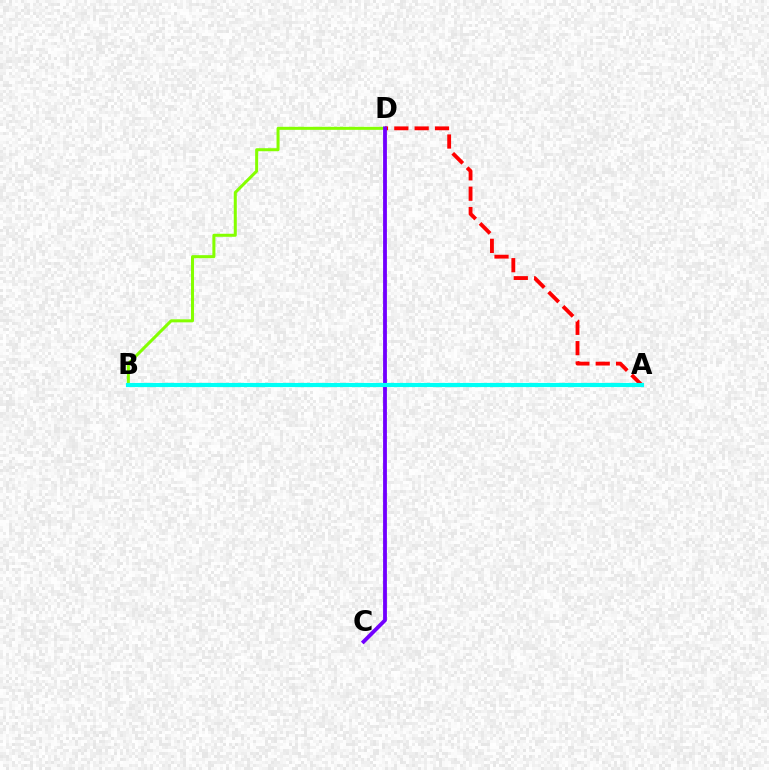{('B', 'D'): [{'color': '#84ff00', 'line_style': 'solid', 'thickness': 2.18}], ('A', 'D'): [{'color': '#ff0000', 'line_style': 'dashed', 'thickness': 2.76}], ('C', 'D'): [{'color': '#7200ff', 'line_style': 'solid', 'thickness': 2.75}], ('A', 'B'): [{'color': '#00fff6', 'line_style': 'solid', 'thickness': 2.99}]}